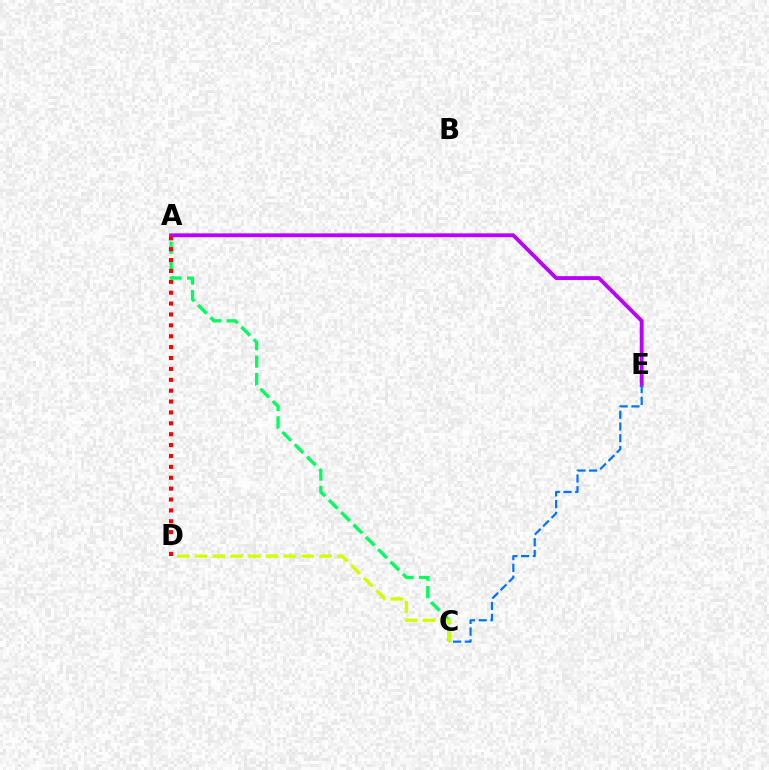{('A', 'C'): [{'color': '#00ff5c', 'line_style': 'dashed', 'thickness': 2.37}], ('A', 'E'): [{'color': '#b900ff', 'line_style': 'solid', 'thickness': 2.75}], ('C', 'E'): [{'color': '#0074ff', 'line_style': 'dashed', 'thickness': 1.6}], ('C', 'D'): [{'color': '#d1ff00', 'line_style': 'dashed', 'thickness': 2.42}], ('A', 'D'): [{'color': '#ff0000', 'line_style': 'dotted', 'thickness': 2.96}]}